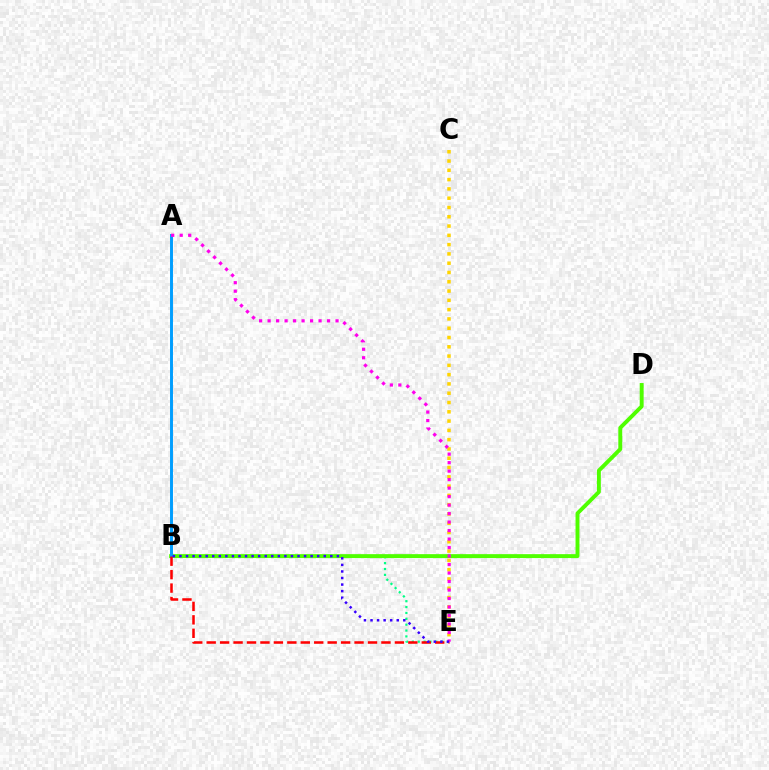{('B', 'E'): [{'color': '#00ff86', 'line_style': 'dotted', 'thickness': 1.59}, {'color': '#ff0000', 'line_style': 'dashed', 'thickness': 1.83}, {'color': '#3700ff', 'line_style': 'dotted', 'thickness': 1.78}], ('C', 'E'): [{'color': '#ffd500', 'line_style': 'dotted', 'thickness': 2.52}], ('B', 'D'): [{'color': '#4fff00', 'line_style': 'solid', 'thickness': 2.82}], ('A', 'B'): [{'color': '#009eff', 'line_style': 'solid', 'thickness': 2.12}], ('A', 'E'): [{'color': '#ff00ed', 'line_style': 'dotted', 'thickness': 2.31}]}